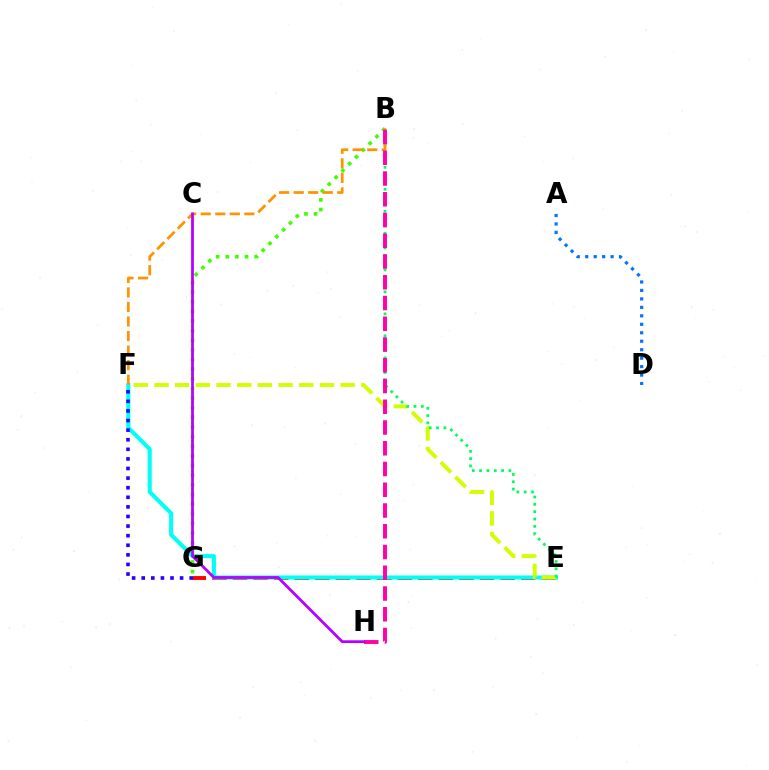{('E', 'G'): [{'color': '#ff0000', 'line_style': 'dashed', 'thickness': 2.8}], ('B', 'G'): [{'color': '#3dff00', 'line_style': 'dotted', 'thickness': 2.62}], ('A', 'D'): [{'color': '#0074ff', 'line_style': 'dotted', 'thickness': 2.3}], ('E', 'F'): [{'color': '#00fff6', 'line_style': 'solid', 'thickness': 2.93}, {'color': '#d1ff00', 'line_style': 'dashed', 'thickness': 2.81}], ('F', 'G'): [{'color': '#2500ff', 'line_style': 'dotted', 'thickness': 2.61}], ('B', 'E'): [{'color': '#00ff5c', 'line_style': 'dotted', 'thickness': 1.99}], ('B', 'F'): [{'color': '#ff9400', 'line_style': 'dashed', 'thickness': 1.98}], ('B', 'H'): [{'color': '#ff00ac', 'line_style': 'dashed', 'thickness': 2.82}], ('C', 'H'): [{'color': '#b900ff', 'line_style': 'solid', 'thickness': 2.01}]}